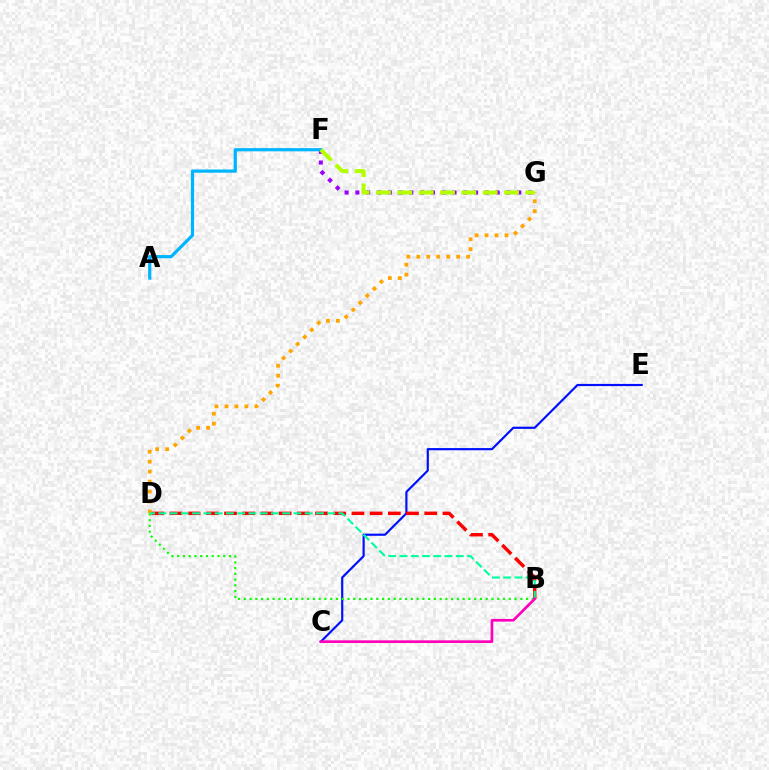{('D', 'G'): [{'color': '#ffa500', 'line_style': 'dotted', 'thickness': 2.71}], ('C', 'E'): [{'color': '#0010ff', 'line_style': 'solid', 'thickness': 1.57}], ('B', 'D'): [{'color': '#ff0000', 'line_style': 'dashed', 'thickness': 2.47}, {'color': '#08ff00', 'line_style': 'dotted', 'thickness': 1.56}, {'color': '#00ff9d', 'line_style': 'dashed', 'thickness': 1.53}], ('F', 'G'): [{'color': '#9b00ff', 'line_style': 'dotted', 'thickness': 2.93}, {'color': '#b3ff00', 'line_style': 'dashed', 'thickness': 2.9}], ('A', 'F'): [{'color': '#00b5ff', 'line_style': 'solid', 'thickness': 2.31}], ('B', 'C'): [{'color': '#ff00bd', 'line_style': 'solid', 'thickness': 1.93}]}